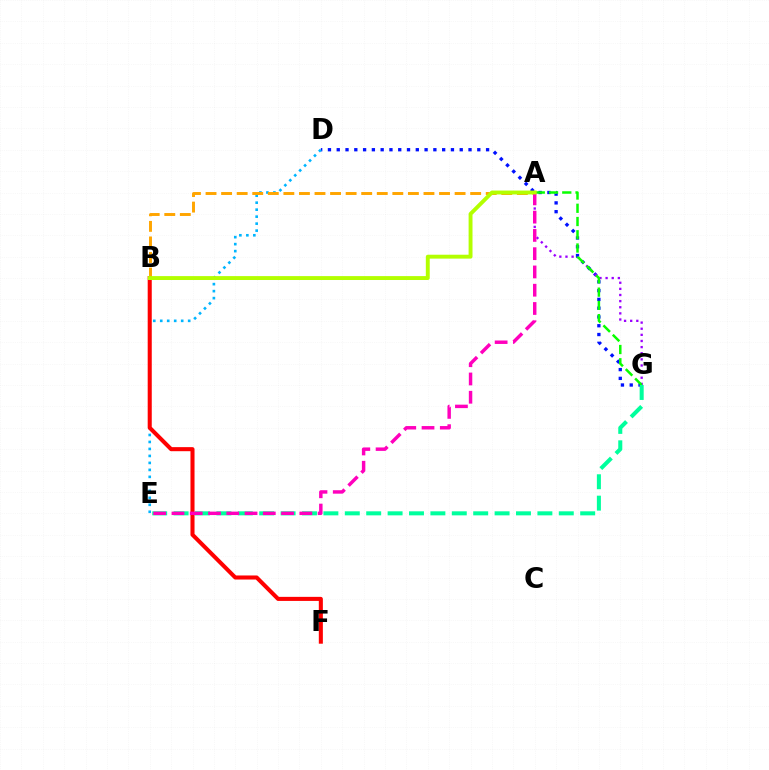{('D', 'G'): [{'color': '#0010ff', 'line_style': 'dotted', 'thickness': 2.39}], ('D', 'E'): [{'color': '#00b5ff', 'line_style': 'dotted', 'thickness': 1.9}], ('B', 'F'): [{'color': '#ff0000', 'line_style': 'solid', 'thickness': 2.92}], ('A', 'B'): [{'color': '#ffa500', 'line_style': 'dashed', 'thickness': 2.11}, {'color': '#b3ff00', 'line_style': 'solid', 'thickness': 2.81}], ('A', 'G'): [{'color': '#9b00ff', 'line_style': 'dotted', 'thickness': 1.66}, {'color': '#08ff00', 'line_style': 'dashed', 'thickness': 1.8}], ('E', 'G'): [{'color': '#00ff9d', 'line_style': 'dashed', 'thickness': 2.91}], ('A', 'E'): [{'color': '#ff00bd', 'line_style': 'dashed', 'thickness': 2.48}]}